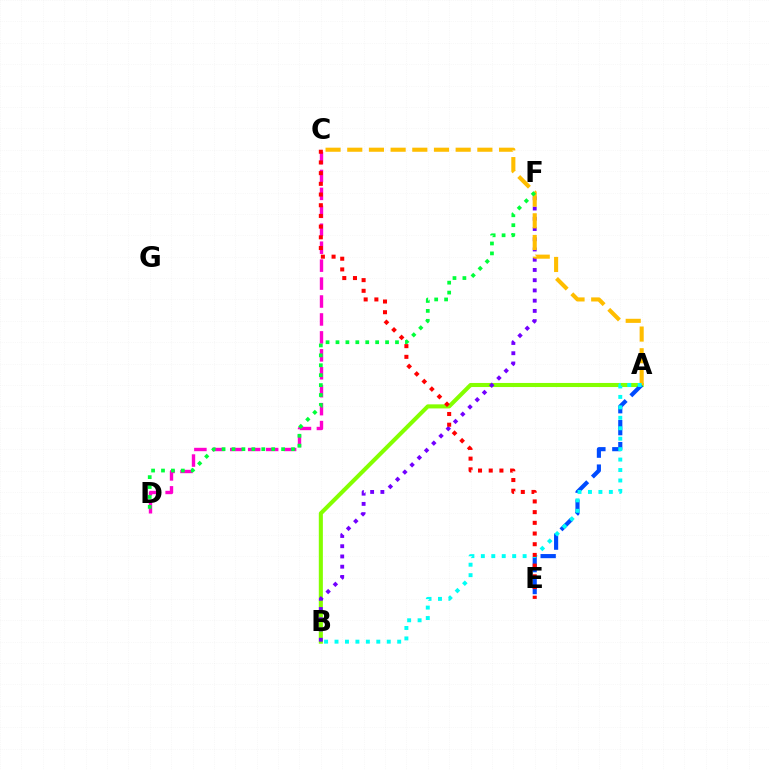{('A', 'B'): [{'color': '#84ff00', 'line_style': 'solid', 'thickness': 2.93}, {'color': '#00fff6', 'line_style': 'dotted', 'thickness': 2.84}], ('B', 'F'): [{'color': '#7200ff', 'line_style': 'dotted', 'thickness': 2.78}], ('A', 'C'): [{'color': '#ffbd00', 'line_style': 'dashed', 'thickness': 2.95}], ('A', 'E'): [{'color': '#004bff', 'line_style': 'dashed', 'thickness': 2.98}], ('C', 'D'): [{'color': '#ff00cf', 'line_style': 'dashed', 'thickness': 2.44}], ('D', 'F'): [{'color': '#00ff39', 'line_style': 'dotted', 'thickness': 2.7}], ('C', 'E'): [{'color': '#ff0000', 'line_style': 'dotted', 'thickness': 2.91}]}